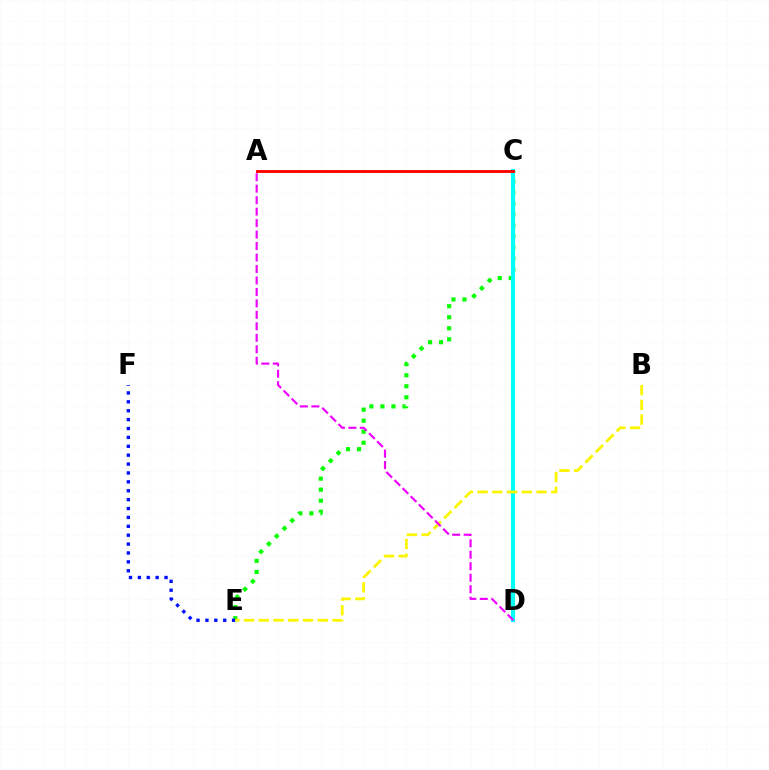{('C', 'E'): [{'color': '#08ff00', 'line_style': 'dotted', 'thickness': 3.0}], ('E', 'F'): [{'color': '#0010ff', 'line_style': 'dotted', 'thickness': 2.42}], ('C', 'D'): [{'color': '#00fff6', 'line_style': 'solid', 'thickness': 2.97}], ('B', 'E'): [{'color': '#fcf500', 'line_style': 'dashed', 'thickness': 2.0}], ('A', 'C'): [{'color': '#ff0000', 'line_style': 'solid', 'thickness': 2.08}], ('A', 'D'): [{'color': '#ee00ff', 'line_style': 'dashed', 'thickness': 1.56}]}